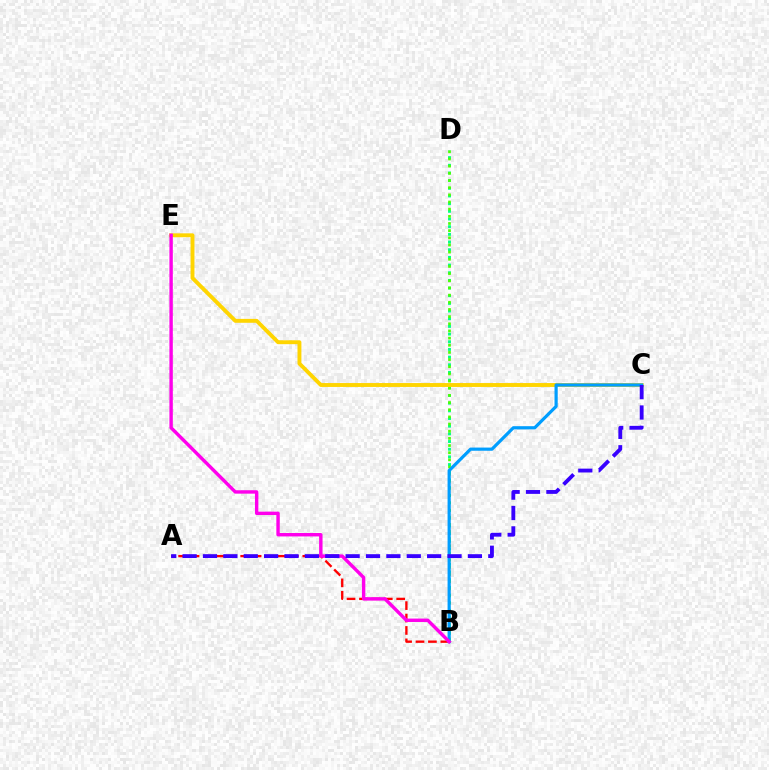{('A', 'B'): [{'color': '#ff0000', 'line_style': 'dashed', 'thickness': 1.69}], ('B', 'D'): [{'color': '#00ff86', 'line_style': 'dotted', 'thickness': 2.08}, {'color': '#4fff00', 'line_style': 'dotted', 'thickness': 1.95}], ('C', 'E'): [{'color': '#ffd500', 'line_style': 'solid', 'thickness': 2.81}], ('B', 'C'): [{'color': '#009eff', 'line_style': 'solid', 'thickness': 2.3}], ('B', 'E'): [{'color': '#ff00ed', 'line_style': 'solid', 'thickness': 2.46}], ('A', 'C'): [{'color': '#3700ff', 'line_style': 'dashed', 'thickness': 2.77}]}